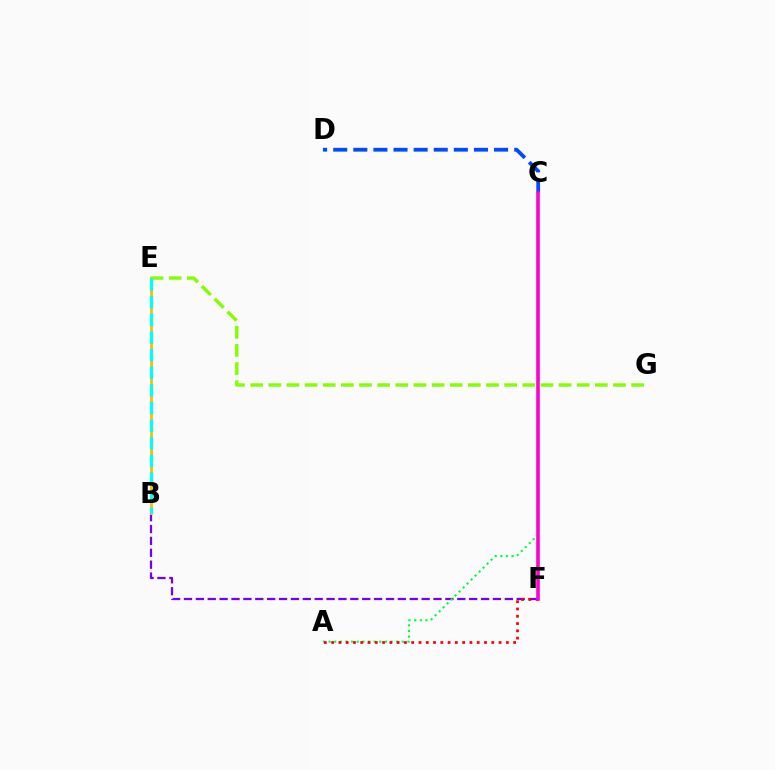{('B', 'F'): [{'color': '#7200ff', 'line_style': 'dashed', 'thickness': 1.61}], ('C', 'D'): [{'color': '#004bff', 'line_style': 'dashed', 'thickness': 2.73}], ('A', 'C'): [{'color': '#00ff39', 'line_style': 'dotted', 'thickness': 1.53}], ('B', 'E'): [{'color': '#ffbd00', 'line_style': 'solid', 'thickness': 2.08}, {'color': '#00fff6', 'line_style': 'dashed', 'thickness': 2.4}], ('E', 'G'): [{'color': '#84ff00', 'line_style': 'dashed', 'thickness': 2.46}], ('A', 'F'): [{'color': '#ff0000', 'line_style': 'dotted', 'thickness': 1.98}], ('C', 'F'): [{'color': '#ff00cf', 'line_style': 'solid', 'thickness': 2.59}]}